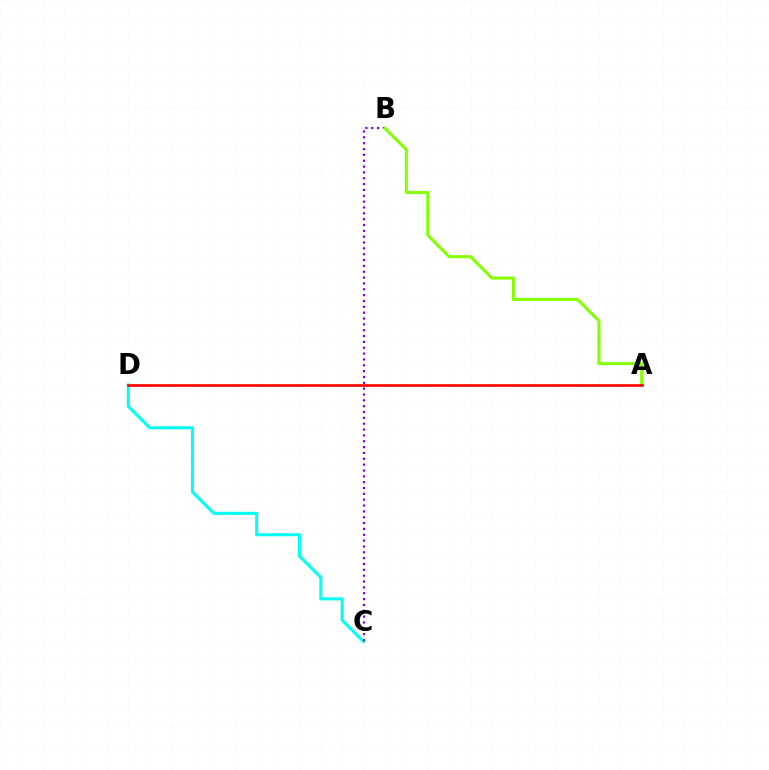{('C', 'D'): [{'color': '#00fff6', 'line_style': 'solid', 'thickness': 2.2}], ('B', 'C'): [{'color': '#7200ff', 'line_style': 'dotted', 'thickness': 1.59}], ('A', 'B'): [{'color': '#84ff00', 'line_style': 'solid', 'thickness': 2.18}], ('A', 'D'): [{'color': '#ff0000', 'line_style': 'solid', 'thickness': 1.91}]}